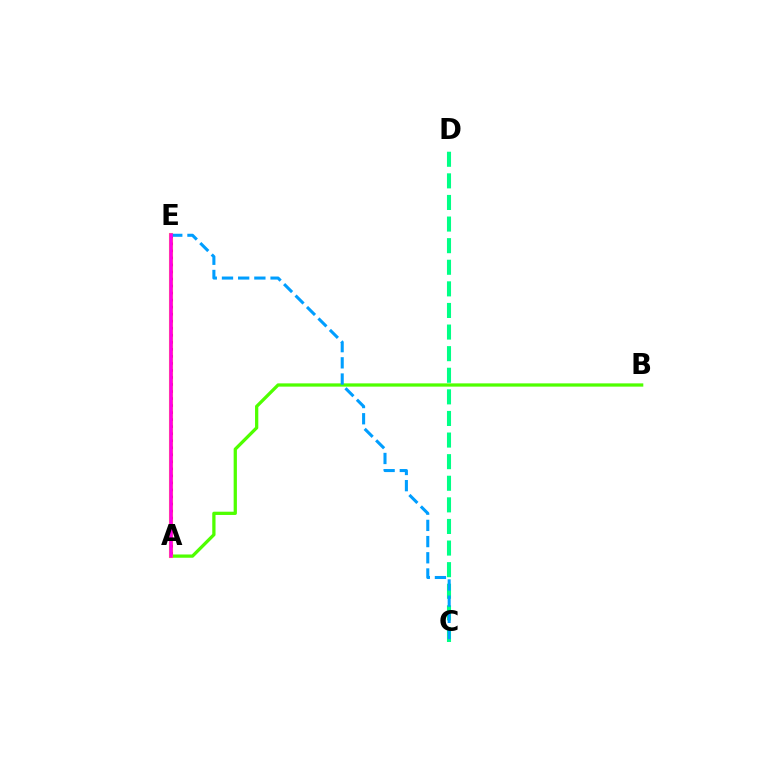{('A', 'E'): [{'color': '#3700ff', 'line_style': 'solid', 'thickness': 1.84}, {'color': '#ffd500', 'line_style': 'solid', 'thickness': 2.95}, {'color': '#ff0000', 'line_style': 'dotted', 'thickness': 1.91}, {'color': '#ff00ed', 'line_style': 'solid', 'thickness': 2.56}], ('A', 'B'): [{'color': '#4fff00', 'line_style': 'solid', 'thickness': 2.35}], ('C', 'D'): [{'color': '#00ff86', 'line_style': 'dashed', 'thickness': 2.93}], ('C', 'E'): [{'color': '#009eff', 'line_style': 'dashed', 'thickness': 2.2}]}